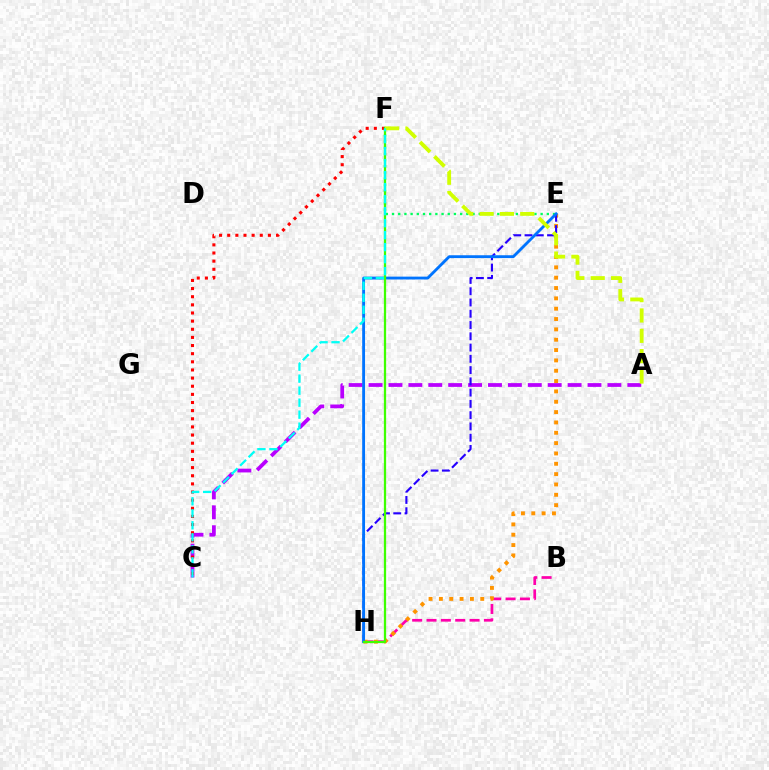{('A', 'C'): [{'color': '#b900ff', 'line_style': 'dashed', 'thickness': 2.7}], ('B', 'H'): [{'color': '#ff00ac', 'line_style': 'dashed', 'thickness': 1.95}], ('E', 'F'): [{'color': '#00ff5c', 'line_style': 'dotted', 'thickness': 1.68}], ('E', 'H'): [{'color': '#ff9400', 'line_style': 'dotted', 'thickness': 2.81}, {'color': '#2500ff', 'line_style': 'dashed', 'thickness': 1.53}, {'color': '#0074ff', 'line_style': 'solid', 'thickness': 2.05}], ('C', 'F'): [{'color': '#ff0000', 'line_style': 'dotted', 'thickness': 2.21}, {'color': '#00fff6', 'line_style': 'dashed', 'thickness': 1.63}], ('F', 'H'): [{'color': '#3dff00', 'line_style': 'solid', 'thickness': 1.63}], ('A', 'F'): [{'color': '#d1ff00', 'line_style': 'dashed', 'thickness': 2.76}]}